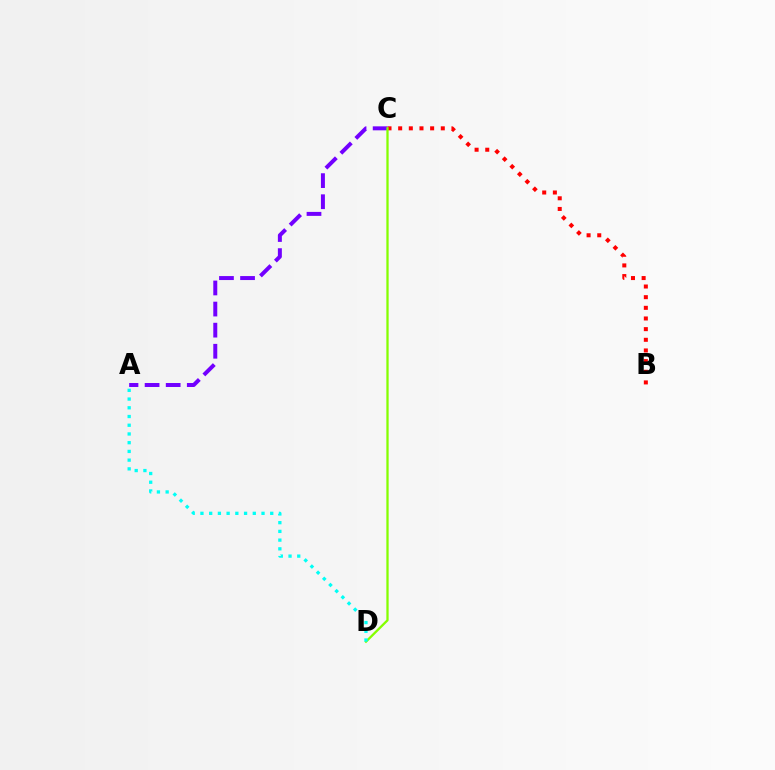{('B', 'C'): [{'color': '#ff0000', 'line_style': 'dotted', 'thickness': 2.9}], ('A', 'C'): [{'color': '#7200ff', 'line_style': 'dashed', 'thickness': 2.87}], ('C', 'D'): [{'color': '#84ff00', 'line_style': 'solid', 'thickness': 1.65}], ('A', 'D'): [{'color': '#00fff6', 'line_style': 'dotted', 'thickness': 2.37}]}